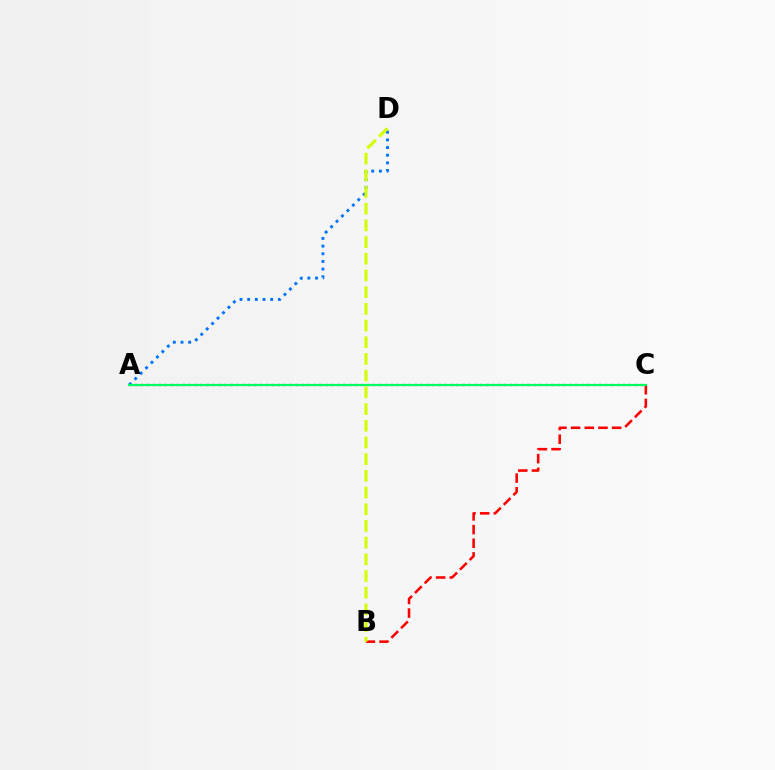{('B', 'C'): [{'color': '#ff0000', 'line_style': 'dashed', 'thickness': 1.86}], ('A', 'D'): [{'color': '#0074ff', 'line_style': 'dotted', 'thickness': 2.08}], ('A', 'C'): [{'color': '#b900ff', 'line_style': 'dotted', 'thickness': 1.62}, {'color': '#00ff5c', 'line_style': 'solid', 'thickness': 1.57}], ('B', 'D'): [{'color': '#d1ff00', 'line_style': 'dashed', 'thickness': 2.27}]}